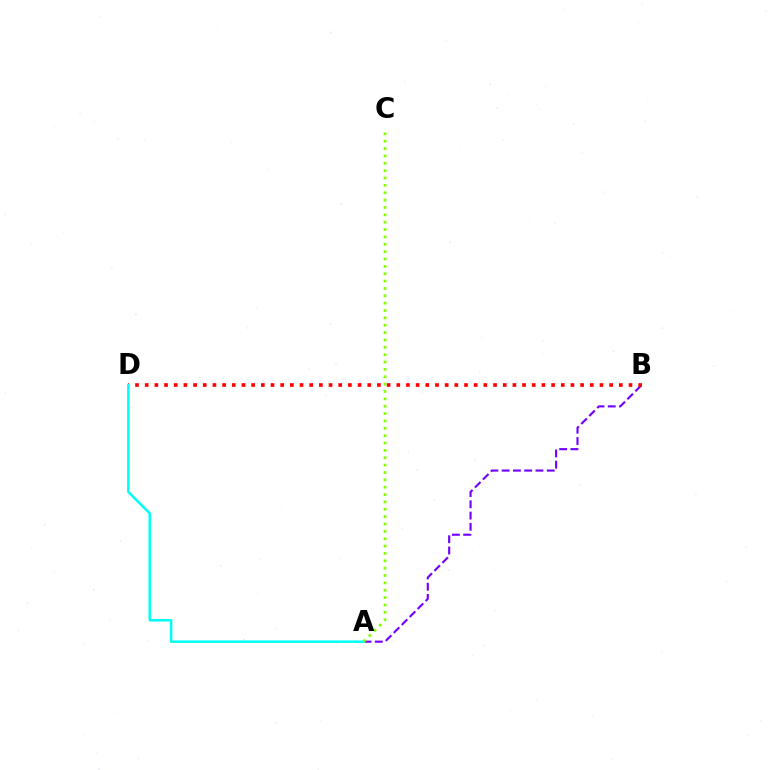{('A', 'B'): [{'color': '#7200ff', 'line_style': 'dashed', 'thickness': 1.53}], ('B', 'D'): [{'color': '#ff0000', 'line_style': 'dotted', 'thickness': 2.63}], ('A', 'D'): [{'color': '#00fff6', 'line_style': 'solid', 'thickness': 1.8}], ('A', 'C'): [{'color': '#84ff00', 'line_style': 'dotted', 'thickness': 2.0}]}